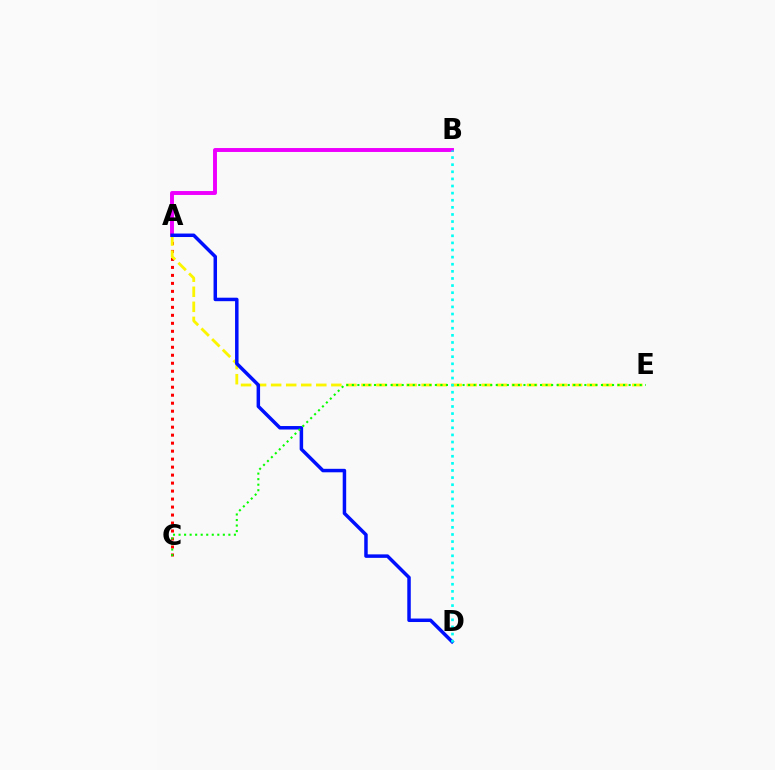{('A', 'B'): [{'color': '#ee00ff', 'line_style': 'solid', 'thickness': 2.83}], ('A', 'C'): [{'color': '#ff0000', 'line_style': 'dotted', 'thickness': 2.17}], ('A', 'E'): [{'color': '#fcf500', 'line_style': 'dashed', 'thickness': 2.04}], ('A', 'D'): [{'color': '#0010ff', 'line_style': 'solid', 'thickness': 2.51}], ('C', 'E'): [{'color': '#08ff00', 'line_style': 'dotted', 'thickness': 1.5}], ('B', 'D'): [{'color': '#00fff6', 'line_style': 'dotted', 'thickness': 1.93}]}